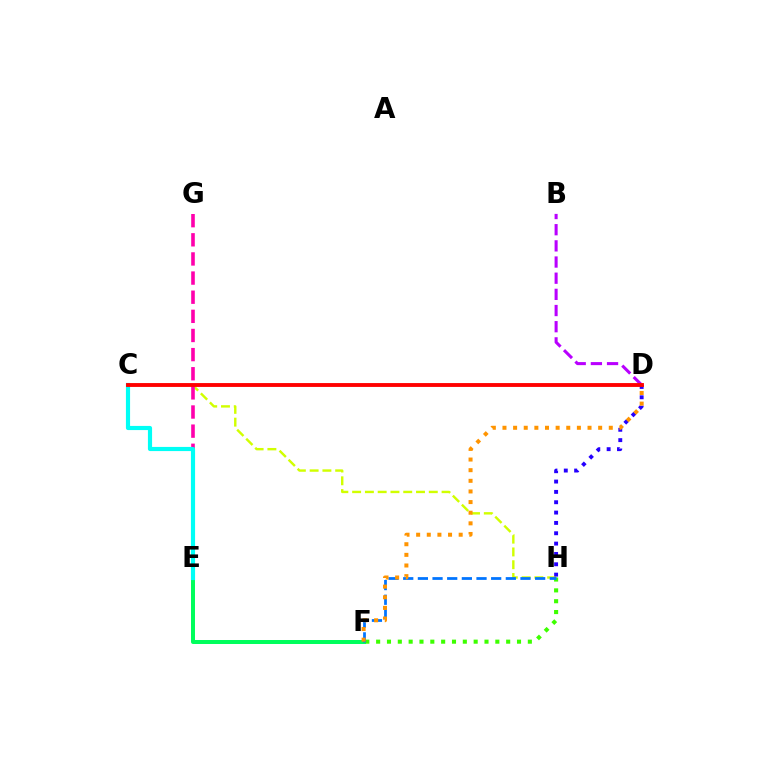{('E', 'F'): [{'color': '#00ff5c', 'line_style': 'solid', 'thickness': 2.87}], ('C', 'H'): [{'color': '#d1ff00', 'line_style': 'dashed', 'thickness': 1.74}], ('D', 'H'): [{'color': '#2500ff', 'line_style': 'dotted', 'thickness': 2.81}], ('E', 'G'): [{'color': '#ff00ac', 'line_style': 'dashed', 'thickness': 2.6}], ('F', 'H'): [{'color': '#3dff00', 'line_style': 'dotted', 'thickness': 2.94}, {'color': '#0074ff', 'line_style': 'dashed', 'thickness': 1.99}], ('D', 'F'): [{'color': '#ff9400', 'line_style': 'dotted', 'thickness': 2.89}], ('B', 'D'): [{'color': '#b900ff', 'line_style': 'dashed', 'thickness': 2.2}], ('C', 'E'): [{'color': '#00fff6', 'line_style': 'solid', 'thickness': 3.0}], ('C', 'D'): [{'color': '#ff0000', 'line_style': 'solid', 'thickness': 2.78}]}